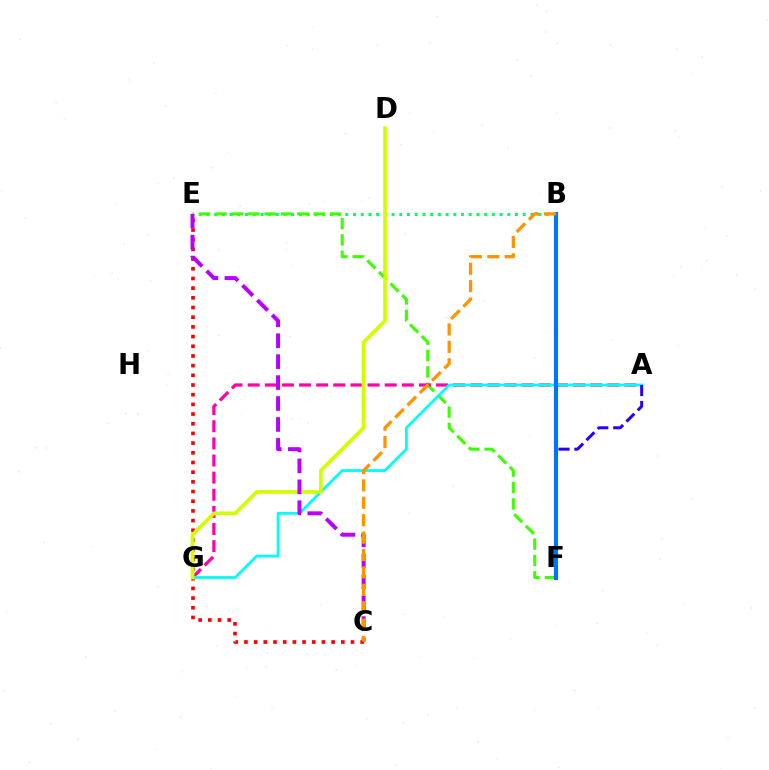{('C', 'E'): [{'color': '#ff0000', 'line_style': 'dotted', 'thickness': 2.63}, {'color': '#b900ff', 'line_style': 'dashed', 'thickness': 2.84}], ('B', 'E'): [{'color': '#00ff5c', 'line_style': 'dotted', 'thickness': 2.1}], ('E', 'F'): [{'color': '#3dff00', 'line_style': 'dashed', 'thickness': 2.22}], ('A', 'G'): [{'color': '#ff00ac', 'line_style': 'dashed', 'thickness': 2.33}, {'color': '#00fff6', 'line_style': 'solid', 'thickness': 2.01}], ('A', 'F'): [{'color': '#2500ff', 'line_style': 'dashed', 'thickness': 2.16}], ('B', 'F'): [{'color': '#0074ff', 'line_style': 'solid', 'thickness': 2.98}], ('D', 'G'): [{'color': '#d1ff00', 'line_style': 'solid', 'thickness': 2.68}], ('B', 'C'): [{'color': '#ff9400', 'line_style': 'dashed', 'thickness': 2.36}]}